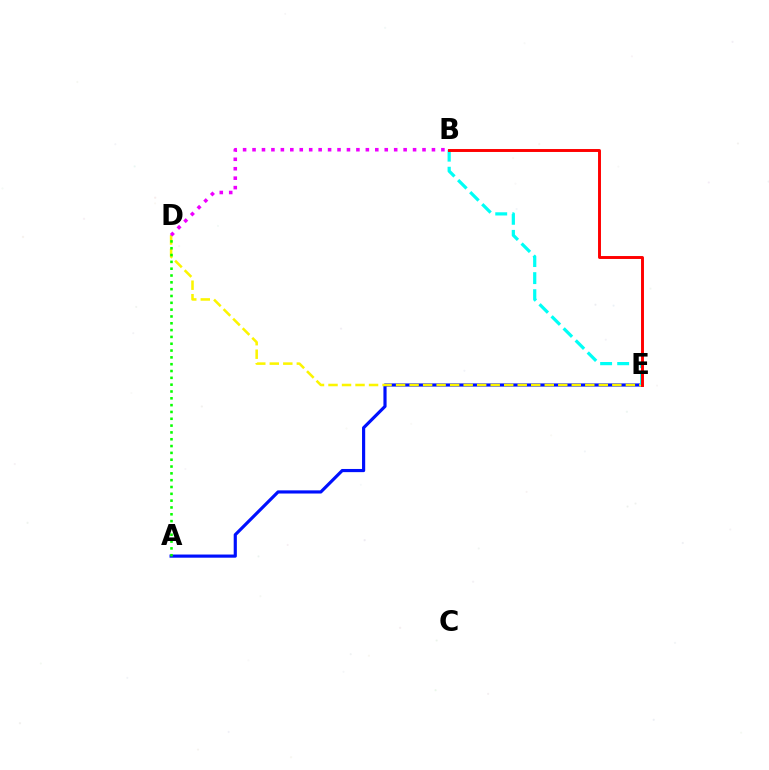{('A', 'E'): [{'color': '#0010ff', 'line_style': 'solid', 'thickness': 2.28}], ('D', 'E'): [{'color': '#fcf500', 'line_style': 'dashed', 'thickness': 1.84}], ('A', 'D'): [{'color': '#08ff00', 'line_style': 'dotted', 'thickness': 1.85}], ('B', 'E'): [{'color': '#00fff6', 'line_style': 'dashed', 'thickness': 2.32}, {'color': '#ff0000', 'line_style': 'solid', 'thickness': 2.11}], ('B', 'D'): [{'color': '#ee00ff', 'line_style': 'dotted', 'thickness': 2.57}]}